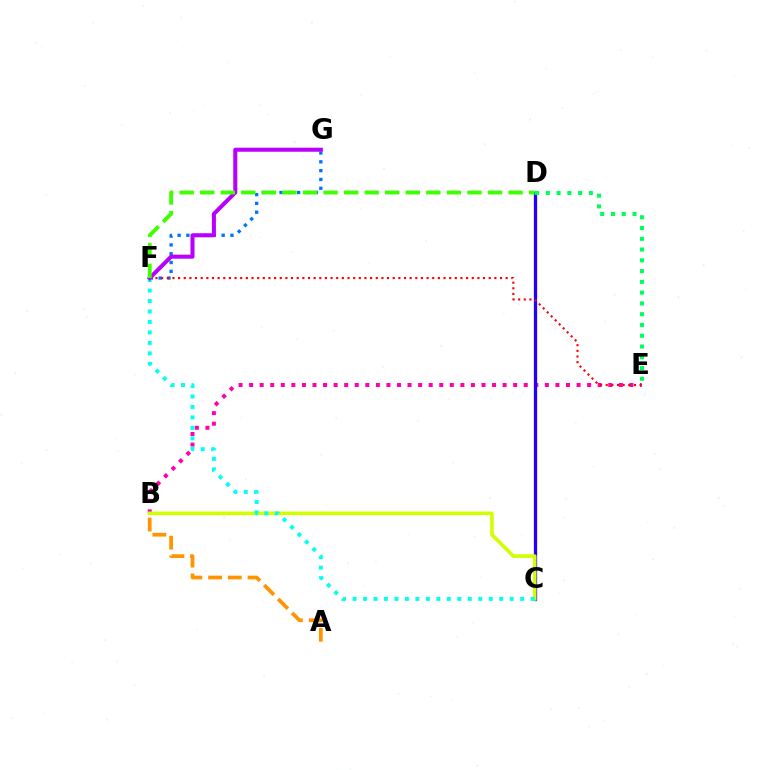{('B', 'E'): [{'color': '#ff00ac', 'line_style': 'dotted', 'thickness': 2.87}], ('A', 'B'): [{'color': '#ff9400', 'line_style': 'dashed', 'thickness': 2.68}], ('C', 'D'): [{'color': '#2500ff', 'line_style': 'solid', 'thickness': 2.36}], ('F', 'G'): [{'color': '#0074ff', 'line_style': 'dotted', 'thickness': 2.39}, {'color': '#b900ff', 'line_style': 'solid', 'thickness': 2.91}], ('D', 'E'): [{'color': '#00ff5c', 'line_style': 'dotted', 'thickness': 2.93}], ('B', 'C'): [{'color': '#d1ff00', 'line_style': 'solid', 'thickness': 2.6}], ('C', 'F'): [{'color': '#00fff6', 'line_style': 'dotted', 'thickness': 2.85}], ('E', 'F'): [{'color': '#ff0000', 'line_style': 'dotted', 'thickness': 1.53}], ('D', 'F'): [{'color': '#3dff00', 'line_style': 'dashed', 'thickness': 2.79}]}